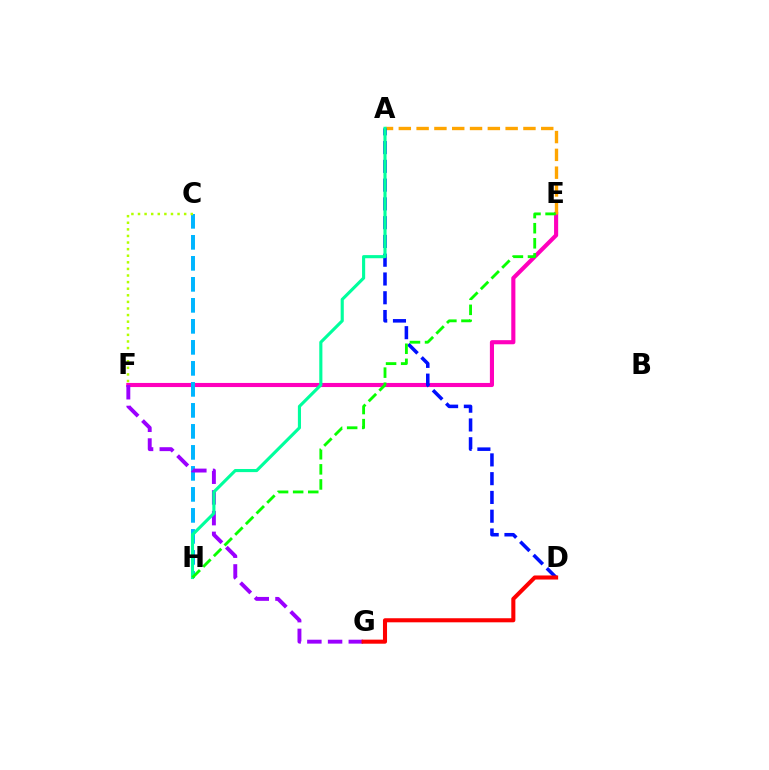{('E', 'F'): [{'color': '#ff00bd', 'line_style': 'solid', 'thickness': 2.96}], ('A', 'E'): [{'color': '#ffa500', 'line_style': 'dashed', 'thickness': 2.42}], ('C', 'H'): [{'color': '#00b5ff', 'line_style': 'dashed', 'thickness': 2.85}], ('F', 'G'): [{'color': '#9b00ff', 'line_style': 'dashed', 'thickness': 2.81}], ('A', 'D'): [{'color': '#0010ff', 'line_style': 'dashed', 'thickness': 2.55}], ('A', 'H'): [{'color': '#00ff9d', 'line_style': 'solid', 'thickness': 2.25}], ('C', 'F'): [{'color': '#b3ff00', 'line_style': 'dotted', 'thickness': 1.79}], ('D', 'G'): [{'color': '#ff0000', 'line_style': 'solid', 'thickness': 2.93}], ('E', 'H'): [{'color': '#08ff00', 'line_style': 'dashed', 'thickness': 2.05}]}